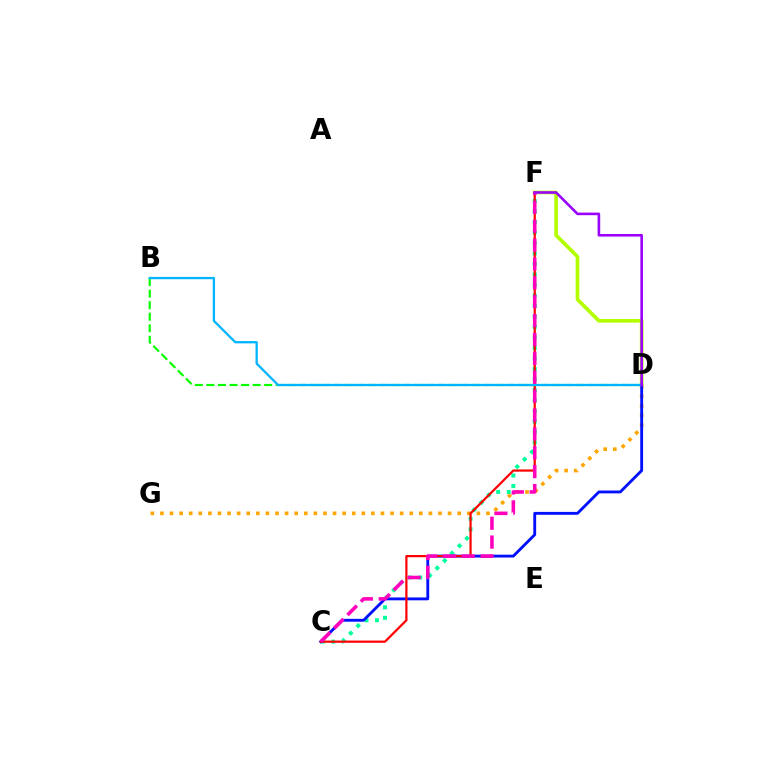{('D', 'F'): [{'color': '#b3ff00', 'line_style': 'solid', 'thickness': 2.63}, {'color': '#9b00ff', 'line_style': 'solid', 'thickness': 1.87}], ('D', 'G'): [{'color': '#ffa500', 'line_style': 'dotted', 'thickness': 2.61}], ('C', 'F'): [{'color': '#00ff9d', 'line_style': 'dotted', 'thickness': 2.85}, {'color': '#ff0000', 'line_style': 'solid', 'thickness': 1.59}, {'color': '#ff00bd', 'line_style': 'dashed', 'thickness': 2.56}], ('C', 'D'): [{'color': '#0010ff', 'line_style': 'solid', 'thickness': 2.06}], ('B', 'D'): [{'color': '#08ff00', 'line_style': 'dashed', 'thickness': 1.57}, {'color': '#00b5ff', 'line_style': 'solid', 'thickness': 1.65}]}